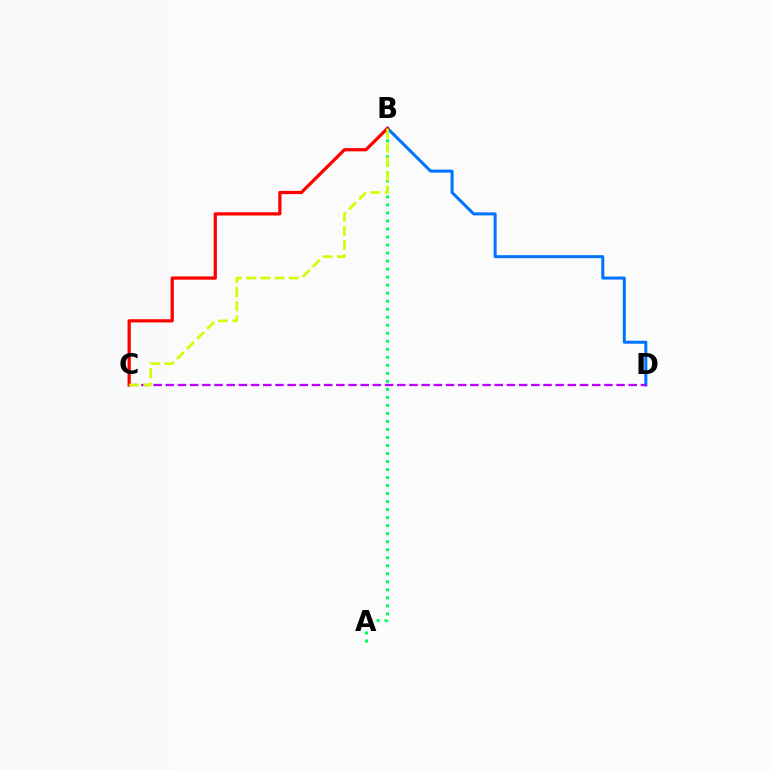{('A', 'B'): [{'color': '#00ff5c', 'line_style': 'dotted', 'thickness': 2.18}], ('B', 'D'): [{'color': '#0074ff', 'line_style': 'solid', 'thickness': 2.18}], ('C', 'D'): [{'color': '#b900ff', 'line_style': 'dashed', 'thickness': 1.66}], ('B', 'C'): [{'color': '#ff0000', 'line_style': 'solid', 'thickness': 2.33}, {'color': '#d1ff00', 'line_style': 'dashed', 'thickness': 1.93}]}